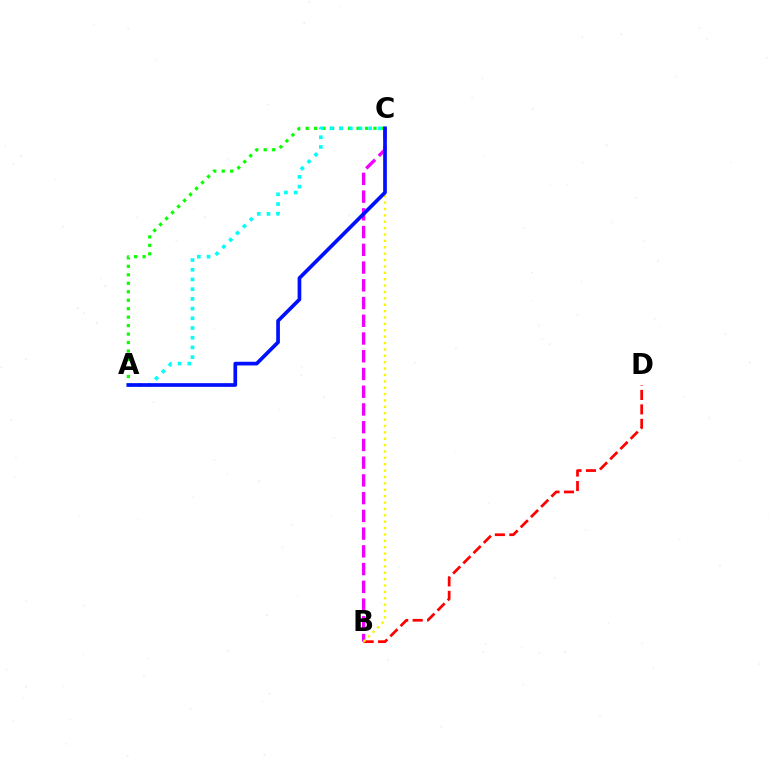{('A', 'C'): [{'color': '#08ff00', 'line_style': 'dotted', 'thickness': 2.3}, {'color': '#00fff6', 'line_style': 'dotted', 'thickness': 2.64}, {'color': '#0010ff', 'line_style': 'solid', 'thickness': 2.66}], ('B', 'C'): [{'color': '#ee00ff', 'line_style': 'dashed', 'thickness': 2.41}, {'color': '#fcf500', 'line_style': 'dotted', 'thickness': 1.73}], ('B', 'D'): [{'color': '#ff0000', 'line_style': 'dashed', 'thickness': 1.97}]}